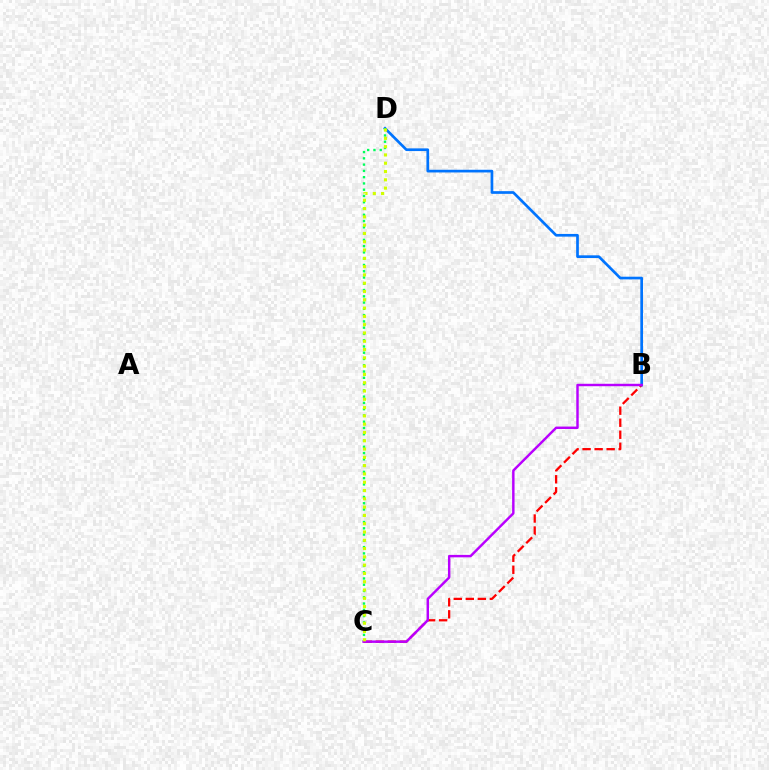{('B', 'C'): [{'color': '#ff0000', 'line_style': 'dashed', 'thickness': 1.63}, {'color': '#b900ff', 'line_style': 'solid', 'thickness': 1.76}], ('B', 'D'): [{'color': '#0074ff', 'line_style': 'solid', 'thickness': 1.94}], ('C', 'D'): [{'color': '#00ff5c', 'line_style': 'dotted', 'thickness': 1.7}, {'color': '#d1ff00', 'line_style': 'dotted', 'thickness': 2.25}]}